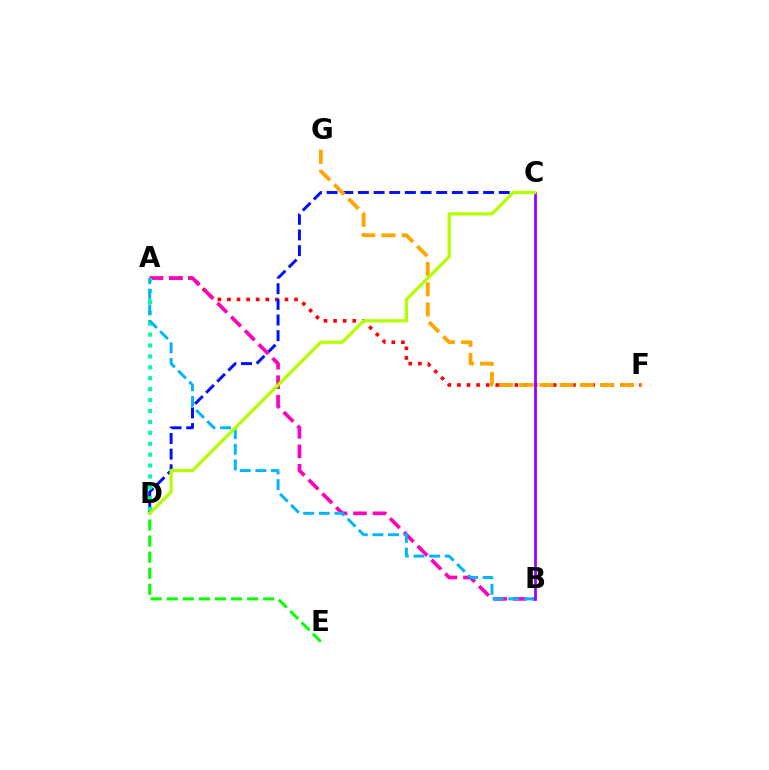{('A', 'F'): [{'color': '#ff0000', 'line_style': 'dotted', 'thickness': 2.6}], ('C', 'D'): [{'color': '#0010ff', 'line_style': 'dashed', 'thickness': 2.13}, {'color': '#b3ff00', 'line_style': 'solid', 'thickness': 2.35}], ('F', 'G'): [{'color': '#ffa500', 'line_style': 'dashed', 'thickness': 2.74}], ('A', 'B'): [{'color': '#ff00bd', 'line_style': 'dashed', 'thickness': 2.65}, {'color': '#00b5ff', 'line_style': 'dashed', 'thickness': 2.12}], ('D', 'E'): [{'color': '#08ff00', 'line_style': 'dashed', 'thickness': 2.18}], ('A', 'D'): [{'color': '#00ff9d', 'line_style': 'dotted', 'thickness': 2.96}], ('B', 'C'): [{'color': '#9b00ff', 'line_style': 'solid', 'thickness': 1.98}]}